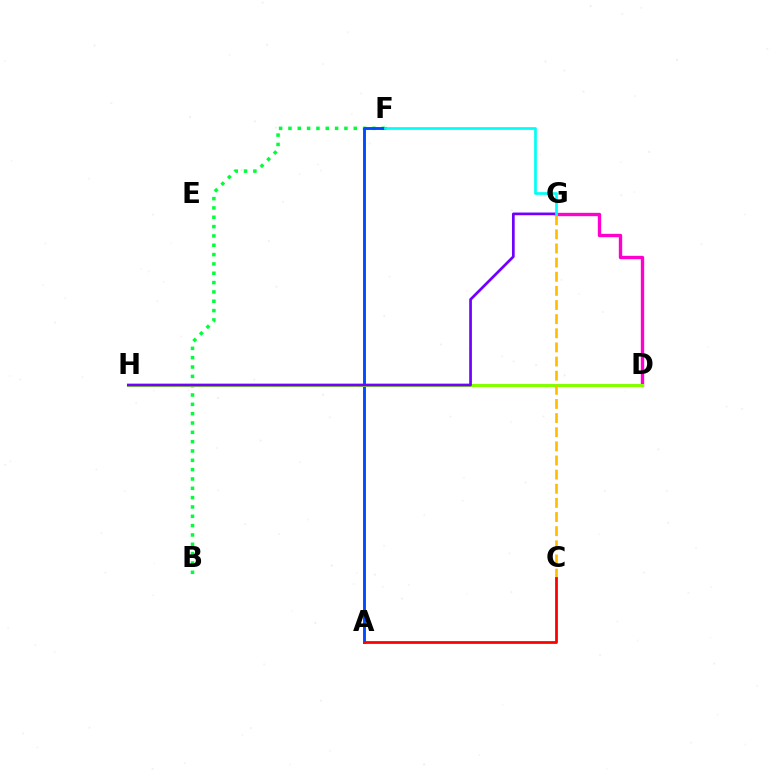{('D', 'G'): [{'color': '#ff00cf', 'line_style': 'solid', 'thickness': 2.42}], ('B', 'F'): [{'color': '#00ff39', 'line_style': 'dotted', 'thickness': 2.53}], ('A', 'F'): [{'color': '#004bff', 'line_style': 'solid', 'thickness': 2.08}], ('D', 'H'): [{'color': '#84ff00', 'line_style': 'solid', 'thickness': 2.21}], ('G', 'H'): [{'color': '#7200ff', 'line_style': 'solid', 'thickness': 1.95}], ('F', 'G'): [{'color': '#00fff6', 'line_style': 'solid', 'thickness': 1.94}], ('C', 'G'): [{'color': '#ffbd00', 'line_style': 'dashed', 'thickness': 1.92}], ('A', 'C'): [{'color': '#ff0000', 'line_style': 'solid', 'thickness': 1.99}]}